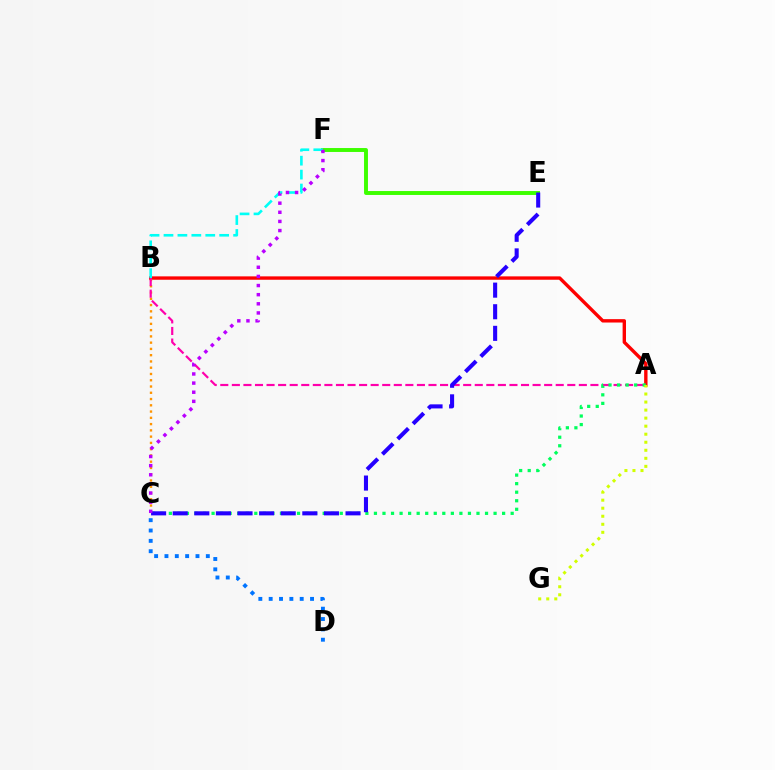{('A', 'B'): [{'color': '#ff0000', 'line_style': 'solid', 'thickness': 2.43}, {'color': '#ff00ac', 'line_style': 'dashed', 'thickness': 1.57}], ('B', 'C'): [{'color': '#ff9400', 'line_style': 'dotted', 'thickness': 1.7}], ('E', 'F'): [{'color': '#3dff00', 'line_style': 'solid', 'thickness': 2.83}], ('A', 'C'): [{'color': '#00ff5c', 'line_style': 'dotted', 'thickness': 2.32}], ('C', 'E'): [{'color': '#2500ff', 'line_style': 'dashed', 'thickness': 2.93}], ('B', 'F'): [{'color': '#00fff6', 'line_style': 'dashed', 'thickness': 1.89}], ('C', 'F'): [{'color': '#b900ff', 'line_style': 'dotted', 'thickness': 2.48}], ('A', 'G'): [{'color': '#d1ff00', 'line_style': 'dotted', 'thickness': 2.18}], ('C', 'D'): [{'color': '#0074ff', 'line_style': 'dotted', 'thickness': 2.81}]}